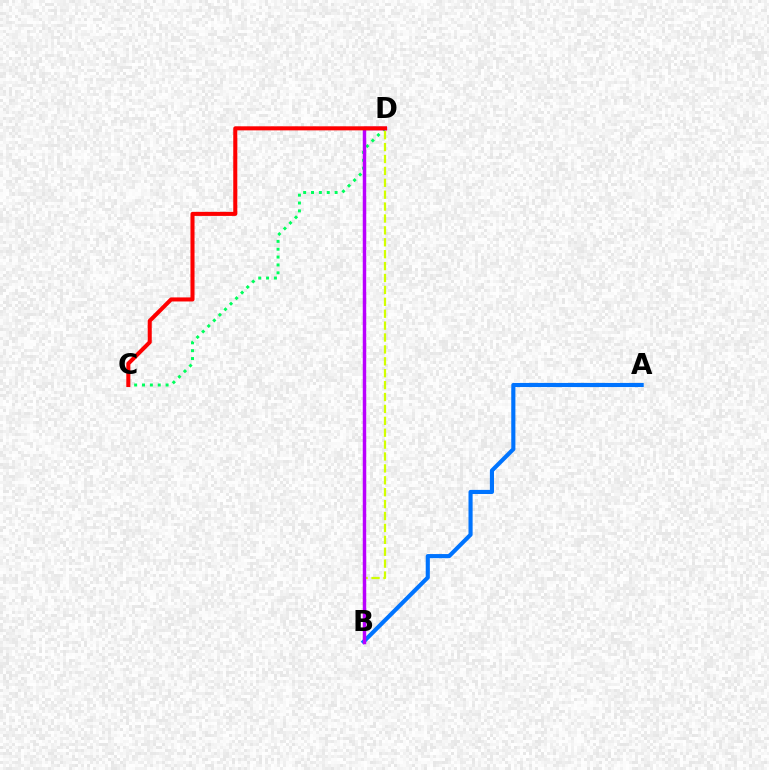{('C', 'D'): [{'color': '#00ff5c', 'line_style': 'dotted', 'thickness': 2.14}, {'color': '#ff0000', 'line_style': 'solid', 'thickness': 2.92}], ('B', 'D'): [{'color': '#d1ff00', 'line_style': 'dashed', 'thickness': 1.62}, {'color': '#b900ff', 'line_style': 'solid', 'thickness': 2.49}], ('A', 'B'): [{'color': '#0074ff', 'line_style': 'solid', 'thickness': 2.96}]}